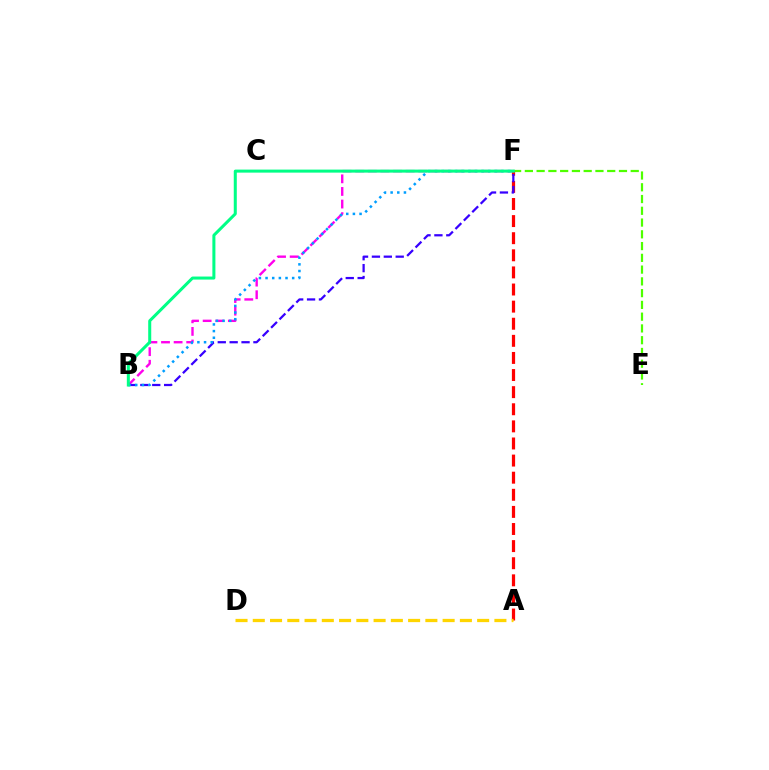{('E', 'F'): [{'color': '#4fff00', 'line_style': 'dashed', 'thickness': 1.6}], ('A', 'F'): [{'color': '#ff0000', 'line_style': 'dashed', 'thickness': 2.32}], ('B', 'F'): [{'color': '#ff00ed', 'line_style': 'dashed', 'thickness': 1.71}, {'color': '#3700ff', 'line_style': 'dashed', 'thickness': 1.62}, {'color': '#009eff', 'line_style': 'dotted', 'thickness': 1.81}, {'color': '#00ff86', 'line_style': 'solid', 'thickness': 2.18}], ('A', 'D'): [{'color': '#ffd500', 'line_style': 'dashed', 'thickness': 2.34}]}